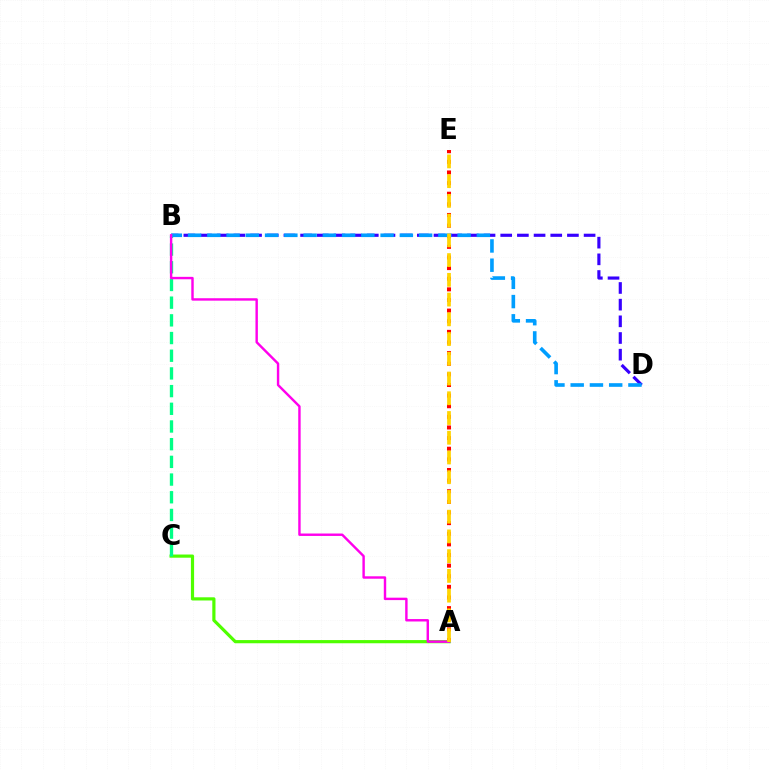{('B', 'D'): [{'color': '#3700ff', 'line_style': 'dashed', 'thickness': 2.27}, {'color': '#009eff', 'line_style': 'dashed', 'thickness': 2.62}], ('A', 'E'): [{'color': '#ff0000', 'line_style': 'dotted', 'thickness': 2.89}, {'color': '#ffd500', 'line_style': 'dashed', 'thickness': 2.68}], ('A', 'C'): [{'color': '#4fff00', 'line_style': 'solid', 'thickness': 2.29}], ('B', 'C'): [{'color': '#00ff86', 'line_style': 'dashed', 'thickness': 2.4}], ('A', 'B'): [{'color': '#ff00ed', 'line_style': 'solid', 'thickness': 1.74}]}